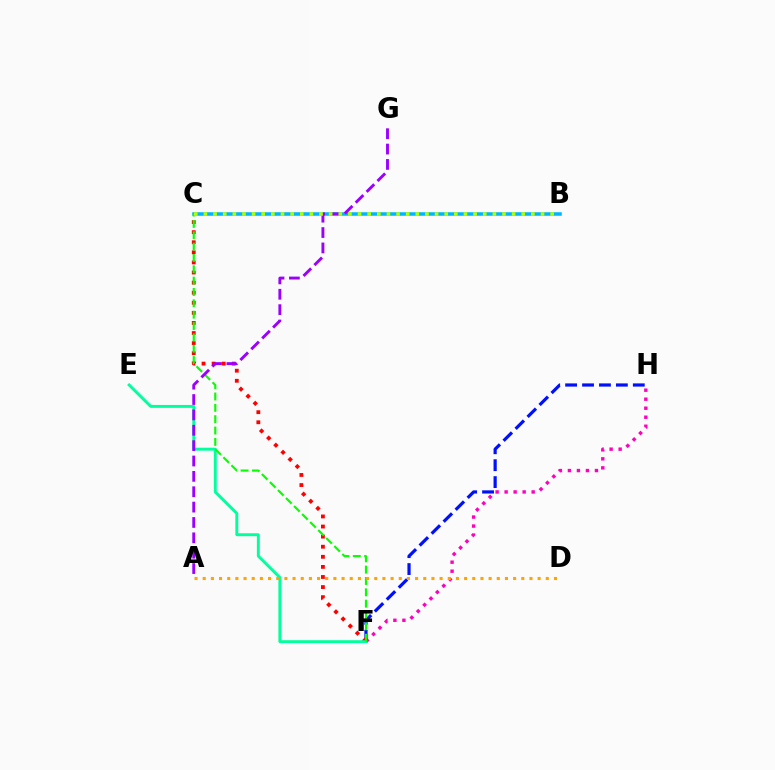{('B', 'C'): [{'color': '#00b5ff', 'line_style': 'solid', 'thickness': 2.55}, {'color': '#b3ff00', 'line_style': 'dotted', 'thickness': 2.62}], ('F', 'H'): [{'color': '#0010ff', 'line_style': 'dashed', 'thickness': 2.3}, {'color': '#ff00bd', 'line_style': 'dotted', 'thickness': 2.45}], ('C', 'F'): [{'color': '#ff0000', 'line_style': 'dotted', 'thickness': 2.74}, {'color': '#08ff00', 'line_style': 'dashed', 'thickness': 1.54}], ('E', 'F'): [{'color': '#00ff9d', 'line_style': 'solid', 'thickness': 2.09}], ('A', 'D'): [{'color': '#ffa500', 'line_style': 'dotted', 'thickness': 2.22}], ('A', 'G'): [{'color': '#9b00ff', 'line_style': 'dashed', 'thickness': 2.09}]}